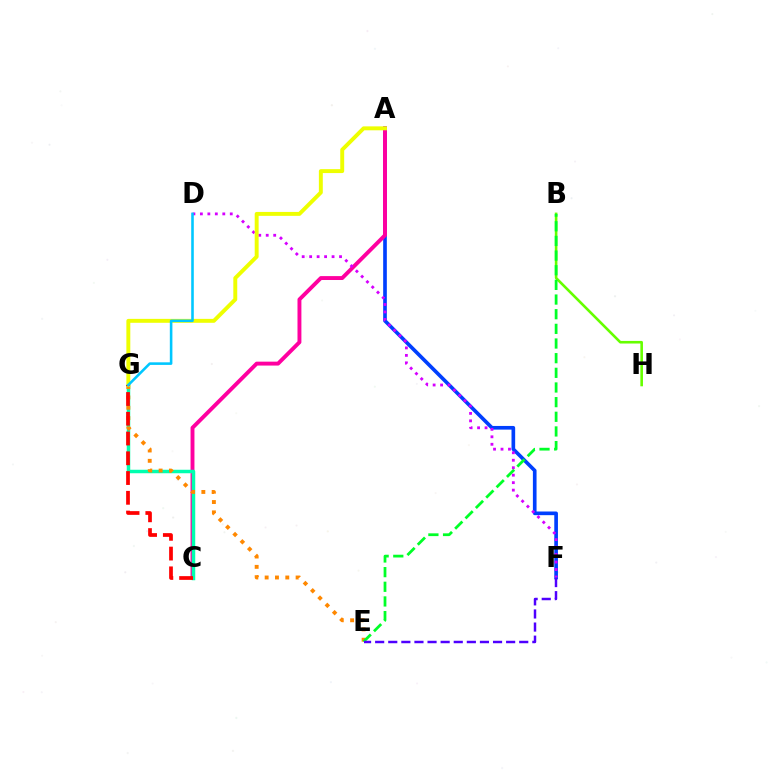{('A', 'F'): [{'color': '#003fff', 'line_style': 'solid', 'thickness': 2.64}], ('A', 'C'): [{'color': '#ff00a0', 'line_style': 'solid', 'thickness': 2.81}], ('C', 'G'): [{'color': '#00ffaf', 'line_style': 'solid', 'thickness': 2.51}, {'color': '#ff0000', 'line_style': 'dashed', 'thickness': 2.68}], ('D', 'F'): [{'color': '#d600ff', 'line_style': 'dotted', 'thickness': 2.03}], ('E', 'G'): [{'color': '#ff8800', 'line_style': 'dotted', 'thickness': 2.8}], ('B', 'H'): [{'color': '#66ff00', 'line_style': 'solid', 'thickness': 1.88}], ('B', 'E'): [{'color': '#00ff27', 'line_style': 'dashed', 'thickness': 1.99}], ('A', 'G'): [{'color': '#eeff00', 'line_style': 'solid', 'thickness': 2.83}], ('E', 'F'): [{'color': '#4f00ff', 'line_style': 'dashed', 'thickness': 1.78}], ('D', 'G'): [{'color': '#00c7ff', 'line_style': 'solid', 'thickness': 1.86}]}